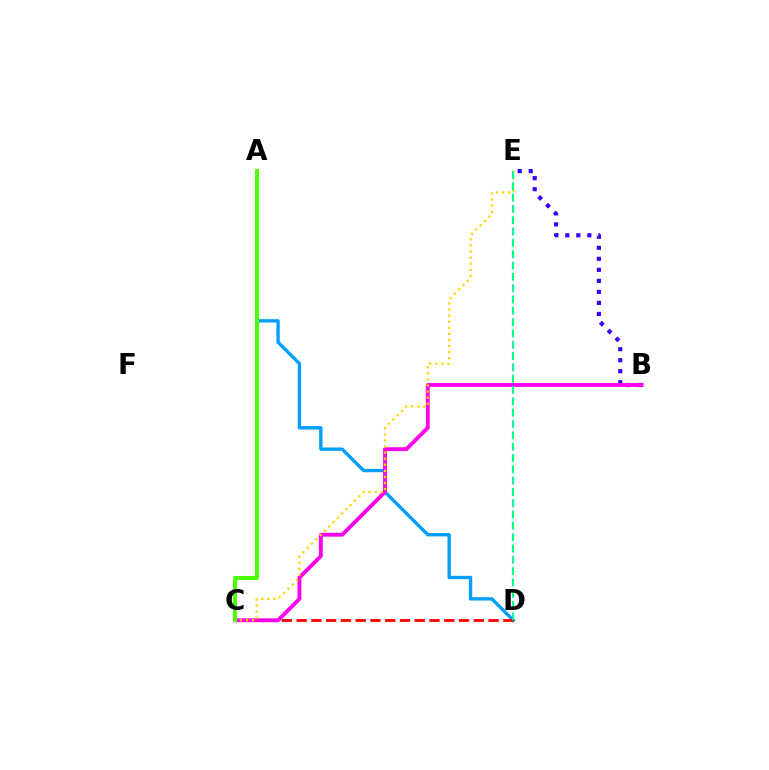{('A', 'D'): [{'color': '#009eff', 'line_style': 'solid', 'thickness': 2.41}], ('B', 'E'): [{'color': '#3700ff', 'line_style': 'dotted', 'thickness': 3.0}], ('C', 'D'): [{'color': '#ff0000', 'line_style': 'dashed', 'thickness': 2.01}], ('B', 'C'): [{'color': '#ff00ed', 'line_style': 'solid', 'thickness': 2.78}], ('C', 'E'): [{'color': '#ffd500', 'line_style': 'dotted', 'thickness': 1.65}], ('D', 'E'): [{'color': '#00ff86', 'line_style': 'dashed', 'thickness': 1.54}], ('A', 'C'): [{'color': '#4fff00', 'line_style': 'solid', 'thickness': 2.89}]}